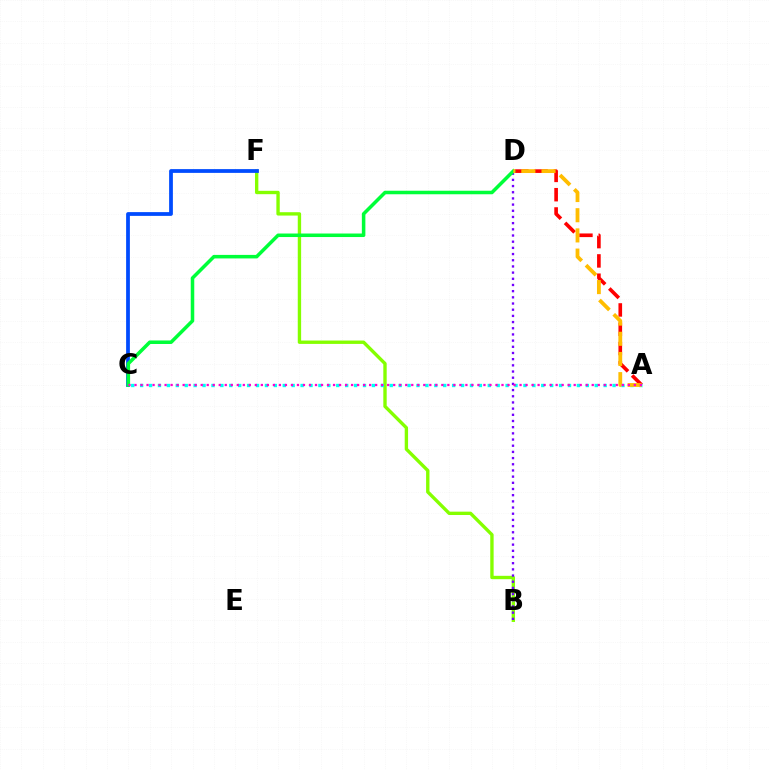{('B', 'F'): [{'color': '#84ff00', 'line_style': 'solid', 'thickness': 2.42}], ('B', 'D'): [{'color': '#7200ff', 'line_style': 'dotted', 'thickness': 1.68}], ('C', 'F'): [{'color': '#004bff', 'line_style': 'solid', 'thickness': 2.71}], ('A', 'D'): [{'color': '#ff0000', 'line_style': 'dashed', 'thickness': 2.62}, {'color': '#ffbd00', 'line_style': 'dashed', 'thickness': 2.74}], ('A', 'C'): [{'color': '#00fff6', 'line_style': 'dotted', 'thickness': 2.42}, {'color': '#ff00cf', 'line_style': 'dotted', 'thickness': 1.63}], ('C', 'D'): [{'color': '#00ff39', 'line_style': 'solid', 'thickness': 2.54}]}